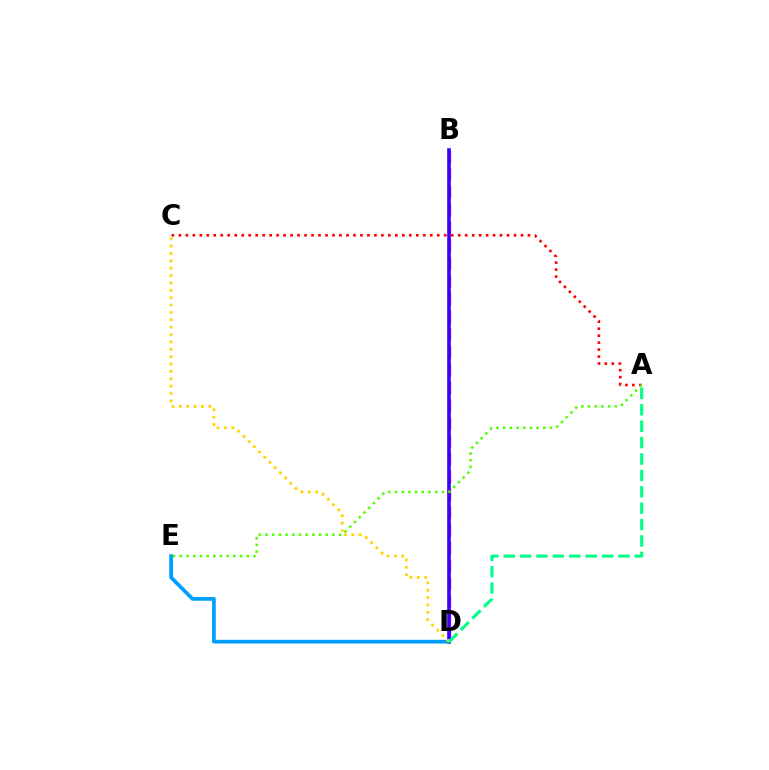{('B', 'D'): [{'color': '#ff00ed', 'line_style': 'dashed', 'thickness': 2.42}, {'color': '#3700ff', 'line_style': 'solid', 'thickness': 2.59}], ('D', 'E'): [{'color': '#009eff', 'line_style': 'solid', 'thickness': 2.68}], ('A', 'C'): [{'color': '#ff0000', 'line_style': 'dotted', 'thickness': 1.9}], ('C', 'D'): [{'color': '#ffd500', 'line_style': 'dotted', 'thickness': 2.0}], ('A', 'D'): [{'color': '#00ff86', 'line_style': 'dashed', 'thickness': 2.23}], ('A', 'E'): [{'color': '#4fff00', 'line_style': 'dotted', 'thickness': 1.82}]}